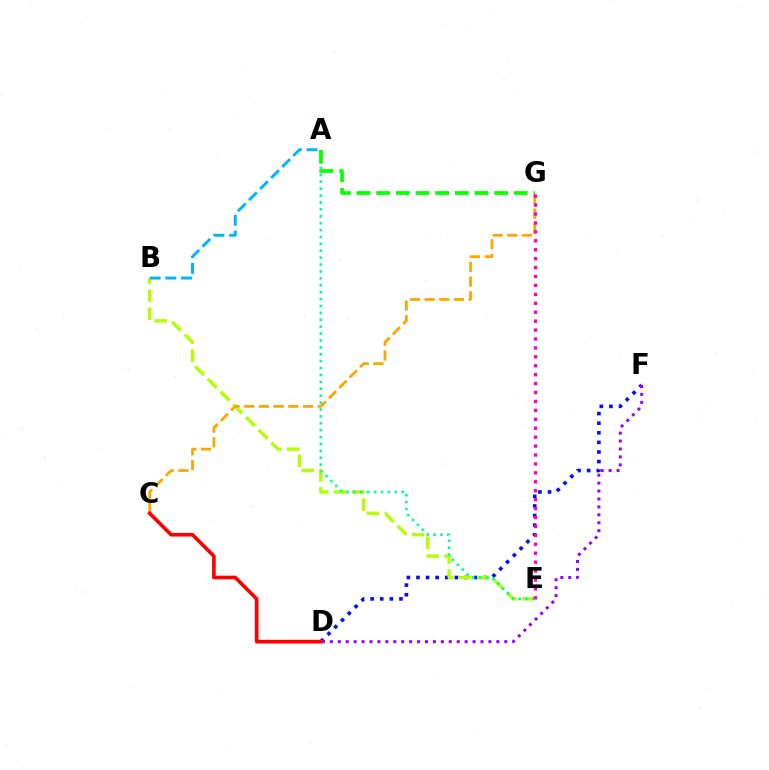{('D', 'F'): [{'color': '#0010ff', 'line_style': 'dotted', 'thickness': 2.61}, {'color': '#9b00ff', 'line_style': 'dotted', 'thickness': 2.15}], ('B', 'E'): [{'color': '#b3ff00', 'line_style': 'dashed', 'thickness': 2.45}], ('A', 'B'): [{'color': '#00b5ff', 'line_style': 'dashed', 'thickness': 2.13}], ('A', 'E'): [{'color': '#00ff9d', 'line_style': 'dotted', 'thickness': 1.87}], ('C', 'G'): [{'color': '#ffa500', 'line_style': 'dashed', 'thickness': 2.0}], ('A', 'G'): [{'color': '#08ff00', 'line_style': 'dashed', 'thickness': 2.67}], ('E', 'G'): [{'color': '#ff00bd', 'line_style': 'dotted', 'thickness': 2.42}], ('C', 'D'): [{'color': '#ff0000', 'line_style': 'solid', 'thickness': 2.63}]}